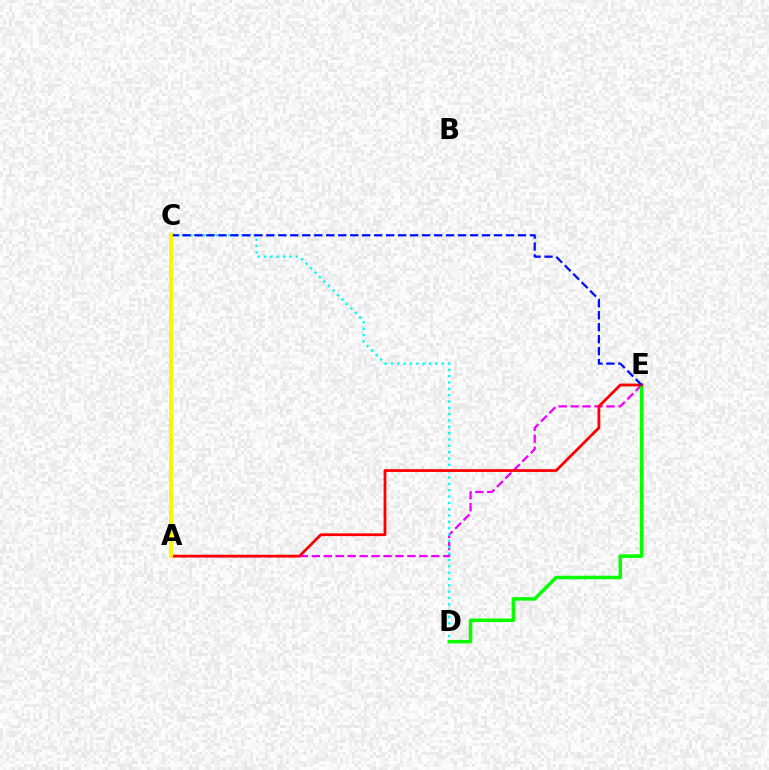{('A', 'E'): [{'color': '#ee00ff', 'line_style': 'dashed', 'thickness': 1.62}, {'color': '#ff0000', 'line_style': 'solid', 'thickness': 2.0}], ('C', 'D'): [{'color': '#00fff6', 'line_style': 'dotted', 'thickness': 1.72}], ('D', 'E'): [{'color': '#08ff00', 'line_style': 'solid', 'thickness': 2.52}], ('C', 'E'): [{'color': '#0010ff', 'line_style': 'dashed', 'thickness': 1.63}], ('A', 'C'): [{'color': '#fcf500', 'line_style': 'solid', 'thickness': 2.77}]}